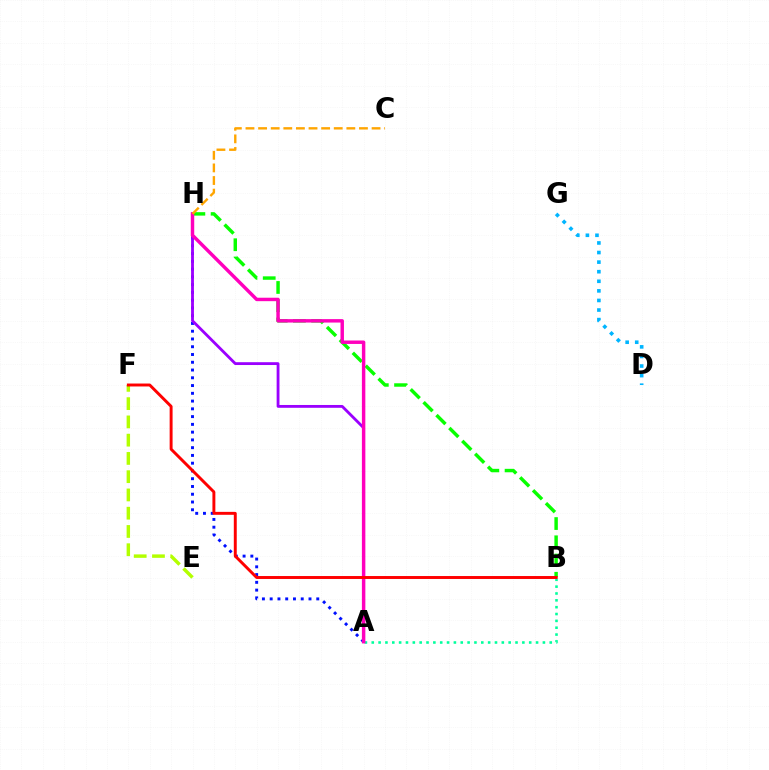{('A', 'B'): [{'color': '#00ff9d', 'line_style': 'dotted', 'thickness': 1.86}], ('E', 'F'): [{'color': '#b3ff00', 'line_style': 'dashed', 'thickness': 2.48}], ('A', 'H'): [{'color': '#0010ff', 'line_style': 'dotted', 'thickness': 2.11}, {'color': '#9b00ff', 'line_style': 'solid', 'thickness': 2.04}, {'color': '#ff00bd', 'line_style': 'solid', 'thickness': 2.48}], ('B', 'H'): [{'color': '#08ff00', 'line_style': 'dashed', 'thickness': 2.48}], ('B', 'F'): [{'color': '#ff0000', 'line_style': 'solid', 'thickness': 2.11}], ('D', 'G'): [{'color': '#00b5ff', 'line_style': 'dotted', 'thickness': 2.6}], ('C', 'H'): [{'color': '#ffa500', 'line_style': 'dashed', 'thickness': 1.71}]}